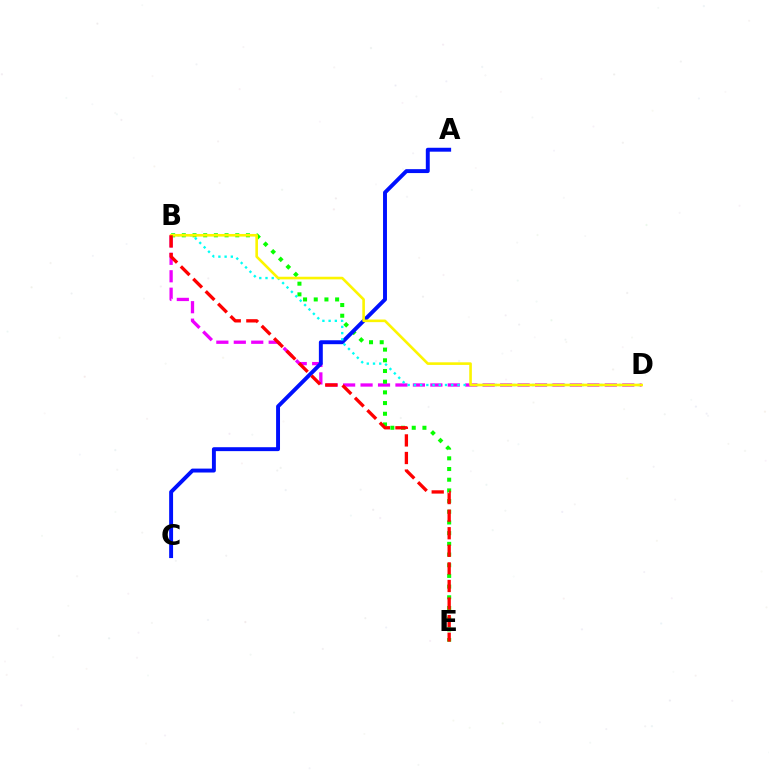{('B', 'D'): [{'color': '#ee00ff', 'line_style': 'dashed', 'thickness': 2.37}, {'color': '#00fff6', 'line_style': 'dotted', 'thickness': 1.69}, {'color': '#fcf500', 'line_style': 'solid', 'thickness': 1.88}], ('B', 'E'): [{'color': '#08ff00', 'line_style': 'dotted', 'thickness': 2.9}, {'color': '#ff0000', 'line_style': 'dashed', 'thickness': 2.39}], ('A', 'C'): [{'color': '#0010ff', 'line_style': 'solid', 'thickness': 2.82}]}